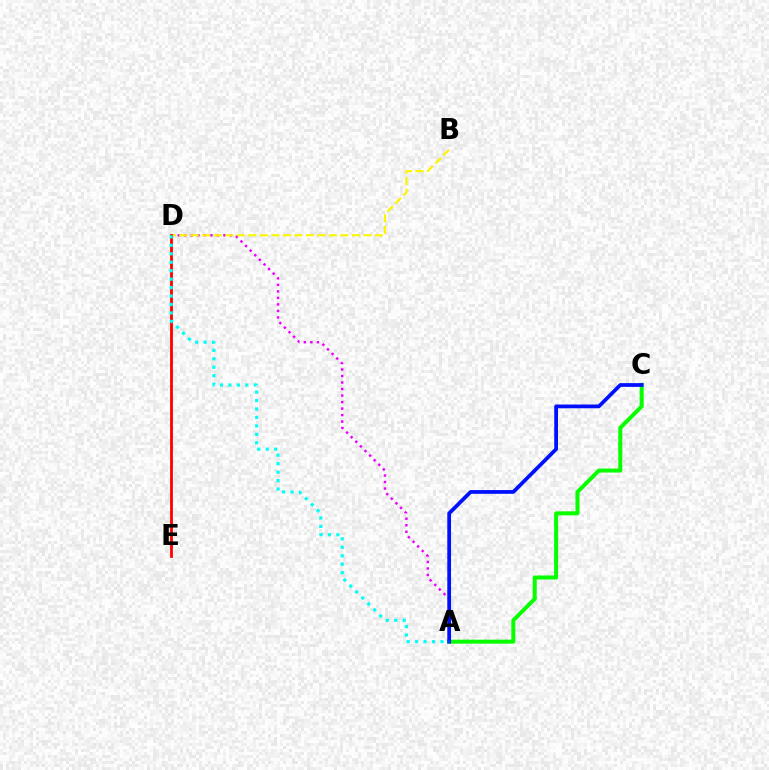{('A', 'D'): [{'color': '#ee00ff', 'line_style': 'dotted', 'thickness': 1.77}, {'color': '#00fff6', 'line_style': 'dotted', 'thickness': 2.3}], ('A', 'C'): [{'color': '#08ff00', 'line_style': 'solid', 'thickness': 2.88}, {'color': '#0010ff', 'line_style': 'solid', 'thickness': 2.7}], ('B', 'D'): [{'color': '#fcf500', 'line_style': 'dashed', 'thickness': 1.56}], ('D', 'E'): [{'color': '#ff0000', 'line_style': 'solid', 'thickness': 2.01}]}